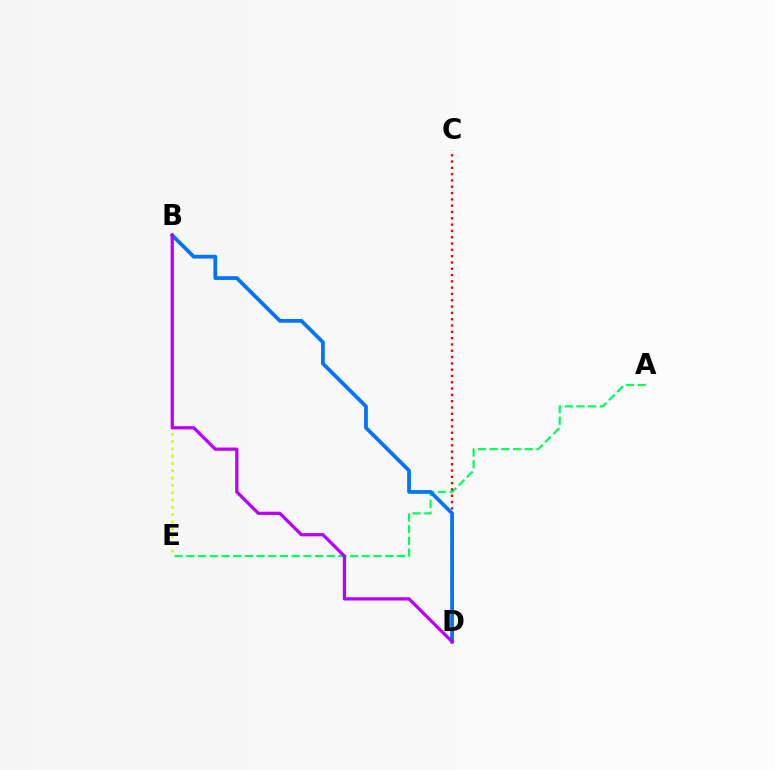{('A', 'E'): [{'color': '#00ff5c', 'line_style': 'dashed', 'thickness': 1.59}], ('B', 'E'): [{'color': '#d1ff00', 'line_style': 'dotted', 'thickness': 1.99}], ('C', 'D'): [{'color': '#ff0000', 'line_style': 'dotted', 'thickness': 1.71}], ('B', 'D'): [{'color': '#0074ff', 'line_style': 'solid', 'thickness': 2.7}, {'color': '#b900ff', 'line_style': 'solid', 'thickness': 2.34}]}